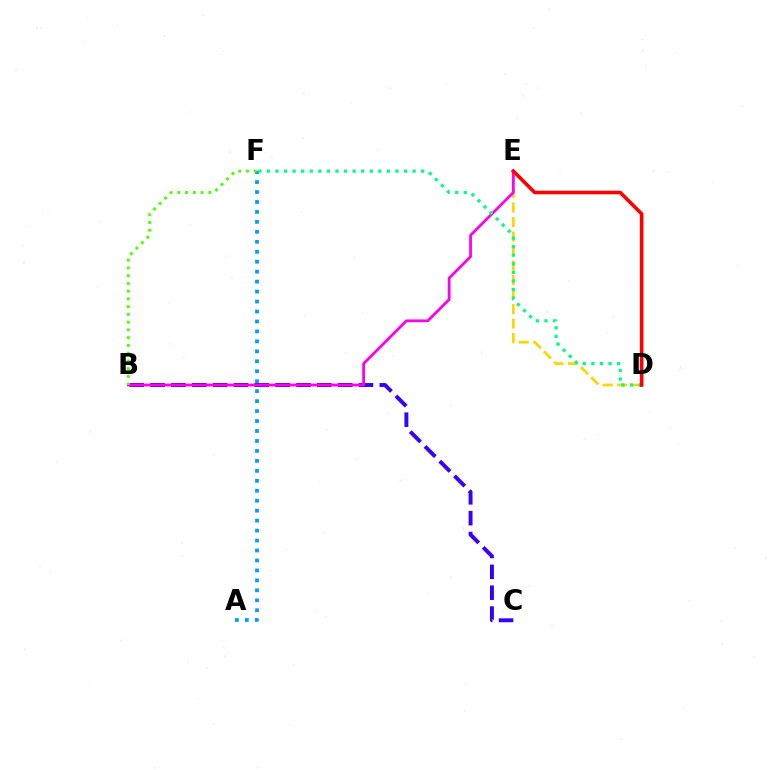{('A', 'F'): [{'color': '#009eff', 'line_style': 'dotted', 'thickness': 2.71}], ('D', 'E'): [{'color': '#ffd500', 'line_style': 'dashed', 'thickness': 1.97}, {'color': '#ff0000', 'line_style': 'solid', 'thickness': 2.59}], ('B', 'C'): [{'color': '#3700ff', 'line_style': 'dashed', 'thickness': 2.83}], ('B', 'E'): [{'color': '#ff00ed', 'line_style': 'solid', 'thickness': 2.0}], ('D', 'F'): [{'color': '#00ff86', 'line_style': 'dotted', 'thickness': 2.33}], ('B', 'F'): [{'color': '#4fff00', 'line_style': 'dotted', 'thickness': 2.11}]}